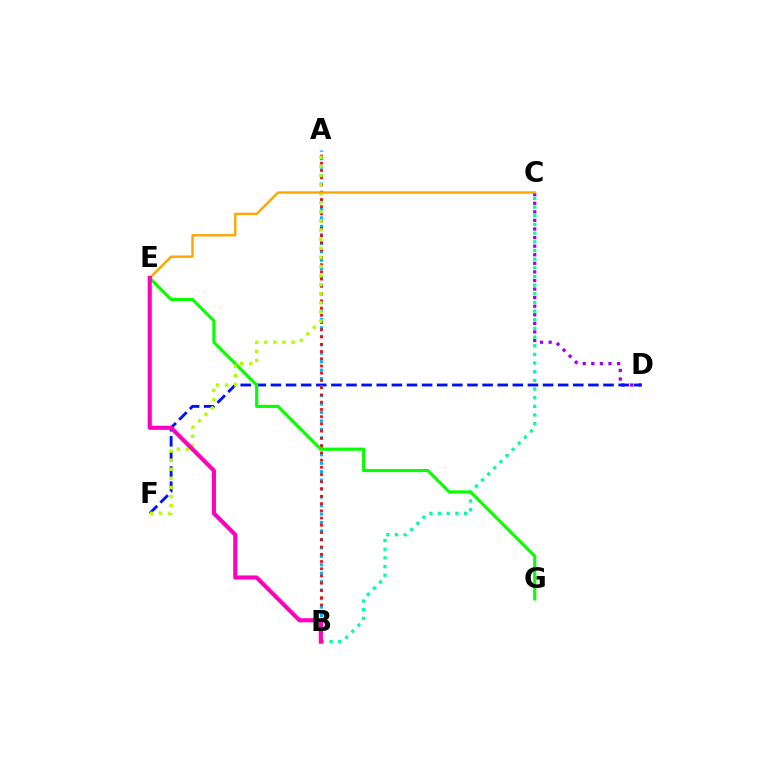{('C', 'D'): [{'color': '#9b00ff', 'line_style': 'dotted', 'thickness': 2.33}], ('B', 'C'): [{'color': '#00ff9d', 'line_style': 'dotted', 'thickness': 2.35}], ('D', 'F'): [{'color': '#0010ff', 'line_style': 'dashed', 'thickness': 2.05}], ('A', 'B'): [{'color': '#00b5ff', 'line_style': 'dotted', 'thickness': 2.3}, {'color': '#ff0000', 'line_style': 'dotted', 'thickness': 1.97}], ('E', 'G'): [{'color': '#08ff00', 'line_style': 'solid', 'thickness': 2.26}], ('A', 'F'): [{'color': '#b3ff00', 'line_style': 'dotted', 'thickness': 2.47}], ('C', 'E'): [{'color': '#ffa500', 'line_style': 'solid', 'thickness': 1.72}], ('B', 'E'): [{'color': '#ff00bd', 'line_style': 'solid', 'thickness': 2.96}]}